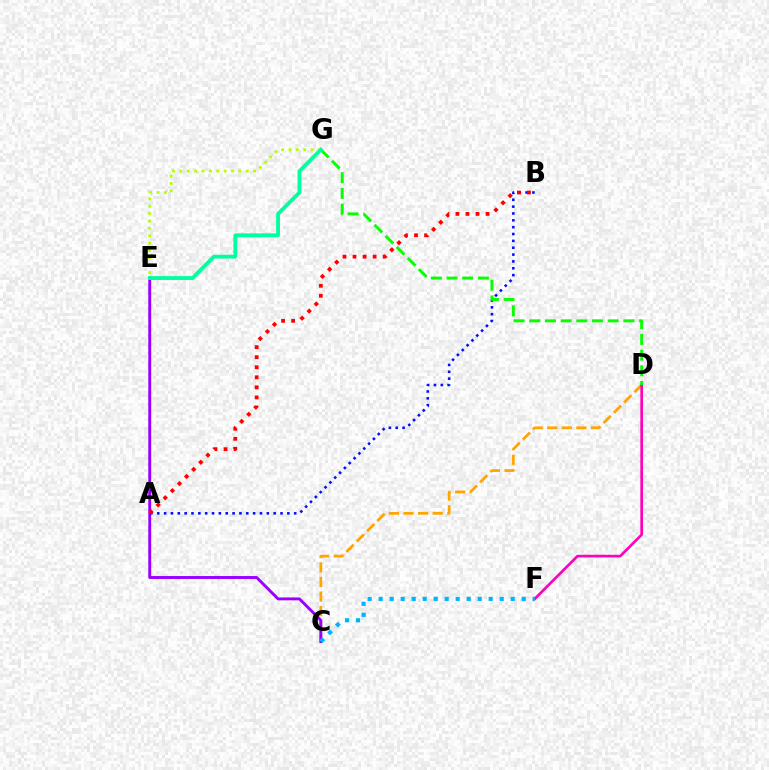{('E', 'G'): [{'color': '#b3ff00', 'line_style': 'dotted', 'thickness': 2.0}, {'color': '#00ff9d', 'line_style': 'solid', 'thickness': 2.75}], ('C', 'D'): [{'color': '#ffa500', 'line_style': 'dashed', 'thickness': 1.98}], ('D', 'F'): [{'color': '#ff00bd', 'line_style': 'solid', 'thickness': 1.92}], ('C', 'E'): [{'color': '#9b00ff', 'line_style': 'solid', 'thickness': 2.09}], ('A', 'B'): [{'color': '#0010ff', 'line_style': 'dotted', 'thickness': 1.86}, {'color': '#ff0000', 'line_style': 'dotted', 'thickness': 2.73}], ('D', 'G'): [{'color': '#08ff00', 'line_style': 'dashed', 'thickness': 2.13}], ('C', 'F'): [{'color': '#00b5ff', 'line_style': 'dotted', 'thickness': 2.99}]}